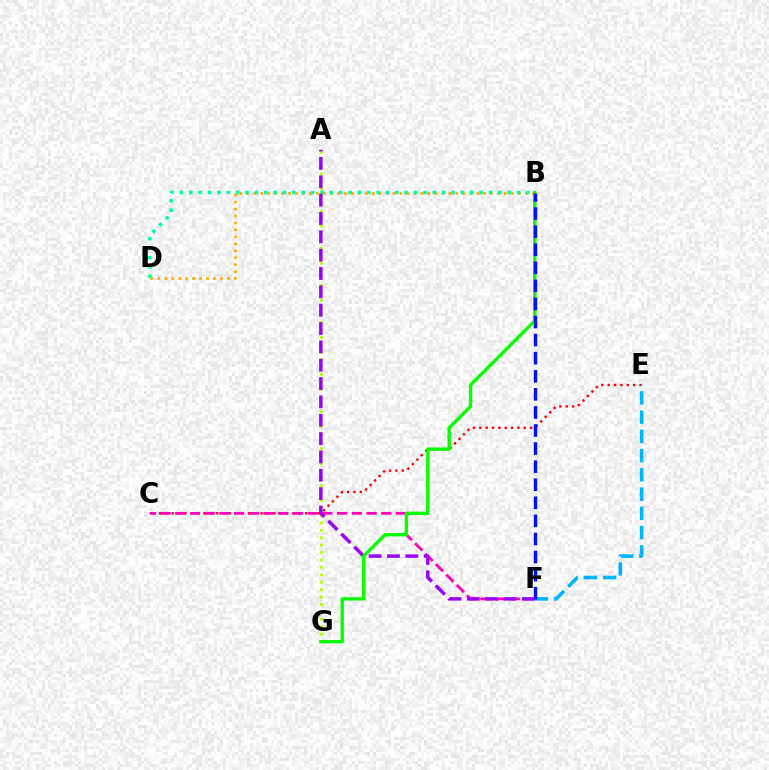{('B', 'D'): [{'color': '#ffa500', 'line_style': 'dotted', 'thickness': 1.89}, {'color': '#00ff9d', 'line_style': 'dotted', 'thickness': 2.54}], ('C', 'E'): [{'color': '#ff0000', 'line_style': 'dotted', 'thickness': 1.73}], ('C', 'F'): [{'color': '#ff00bd', 'line_style': 'dashed', 'thickness': 2.0}], ('A', 'G'): [{'color': '#b3ff00', 'line_style': 'dotted', 'thickness': 2.02}], ('A', 'F'): [{'color': '#9b00ff', 'line_style': 'dashed', 'thickness': 2.49}], ('B', 'G'): [{'color': '#08ff00', 'line_style': 'solid', 'thickness': 2.41}], ('E', 'F'): [{'color': '#00b5ff', 'line_style': 'dashed', 'thickness': 2.61}], ('B', 'F'): [{'color': '#0010ff', 'line_style': 'dashed', 'thickness': 2.46}]}